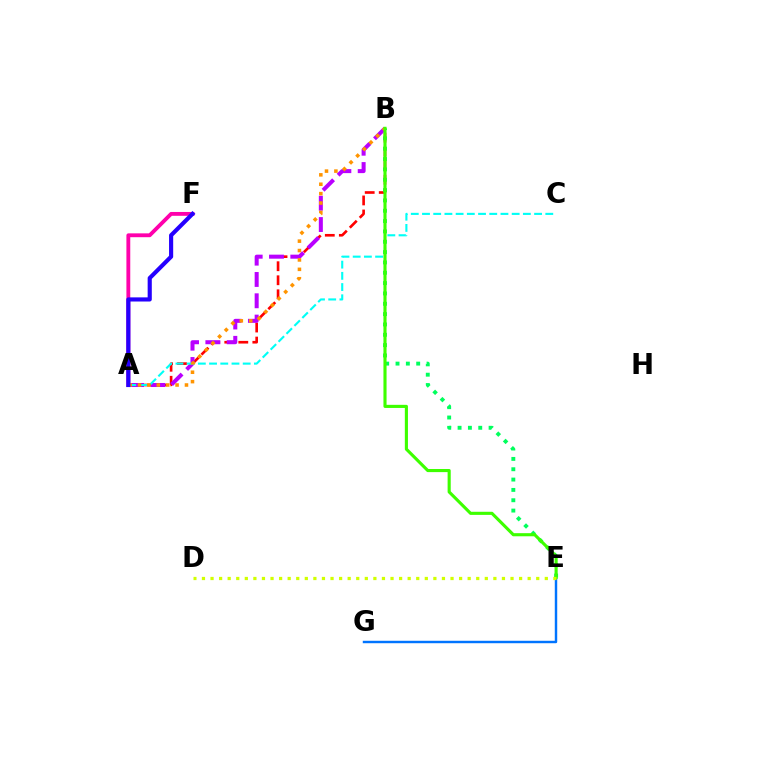{('A', 'F'): [{'color': '#ff00ac', 'line_style': 'solid', 'thickness': 2.77}, {'color': '#2500ff', 'line_style': 'solid', 'thickness': 2.98}], ('E', 'G'): [{'color': '#0074ff', 'line_style': 'solid', 'thickness': 1.75}], ('A', 'B'): [{'color': '#ff0000', 'line_style': 'dashed', 'thickness': 1.91}, {'color': '#b900ff', 'line_style': 'dashed', 'thickness': 2.9}, {'color': '#ff9400', 'line_style': 'dotted', 'thickness': 2.55}], ('A', 'C'): [{'color': '#00fff6', 'line_style': 'dashed', 'thickness': 1.52}], ('B', 'E'): [{'color': '#00ff5c', 'line_style': 'dotted', 'thickness': 2.81}, {'color': '#3dff00', 'line_style': 'solid', 'thickness': 2.24}], ('D', 'E'): [{'color': '#d1ff00', 'line_style': 'dotted', 'thickness': 2.33}]}